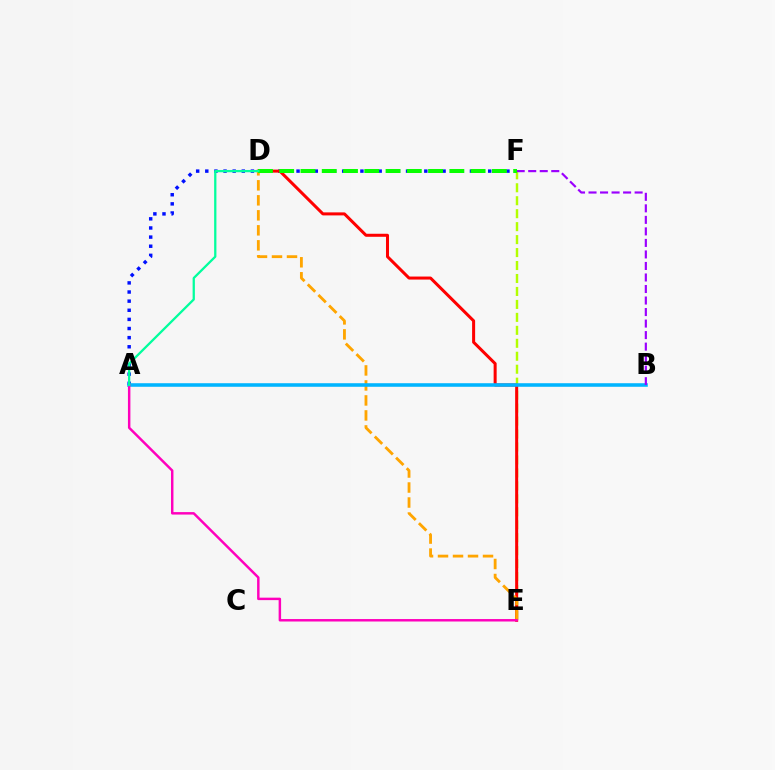{('A', 'F'): [{'color': '#0010ff', 'line_style': 'dotted', 'thickness': 2.48}], ('E', 'F'): [{'color': '#b3ff00', 'line_style': 'dashed', 'thickness': 1.76}], ('D', 'E'): [{'color': '#ff0000', 'line_style': 'solid', 'thickness': 2.18}, {'color': '#ffa500', 'line_style': 'dashed', 'thickness': 2.04}], ('A', 'B'): [{'color': '#00b5ff', 'line_style': 'solid', 'thickness': 2.57}], ('A', 'E'): [{'color': '#ff00bd', 'line_style': 'solid', 'thickness': 1.77}], ('B', 'F'): [{'color': '#9b00ff', 'line_style': 'dashed', 'thickness': 1.57}], ('D', 'F'): [{'color': '#08ff00', 'line_style': 'dashed', 'thickness': 2.89}], ('A', 'D'): [{'color': '#00ff9d', 'line_style': 'solid', 'thickness': 1.63}]}